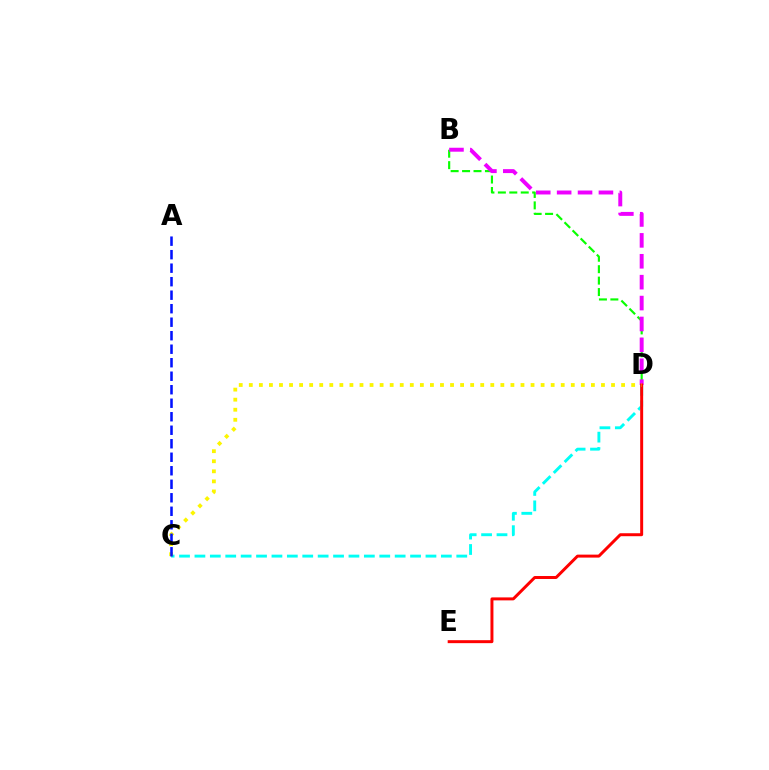{('B', 'D'): [{'color': '#08ff00', 'line_style': 'dashed', 'thickness': 1.55}, {'color': '#ee00ff', 'line_style': 'dashed', 'thickness': 2.84}], ('C', 'D'): [{'color': '#00fff6', 'line_style': 'dashed', 'thickness': 2.09}, {'color': '#fcf500', 'line_style': 'dotted', 'thickness': 2.73}], ('D', 'E'): [{'color': '#ff0000', 'line_style': 'solid', 'thickness': 2.14}], ('A', 'C'): [{'color': '#0010ff', 'line_style': 'dashed', 'thickness': 1.83}]}